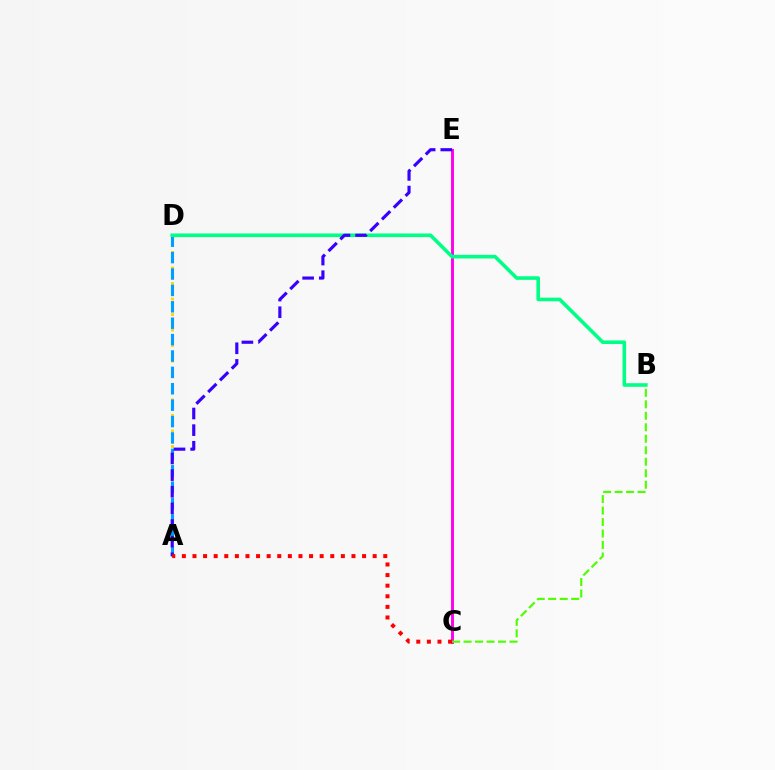{('A', 'D'): [{'color': '#ffd500', 'line_style': 'dotted', 'thickness': 2.11}, {'color': '#009eff', 'line_style': 'dashed', 'thickness': 2.23}], ('C', 'E'): [{'color': '#ff00ed', 'line_style': 'solid', 'thickness': 2.11}], ('B', 'D'): [{'color': '#00ff86', 'line_style': 'solid', 'thickness': 2.59}], ('A', 'E'): [{'color': '#3700ff', 'line_style': 'dashed', 'thickness': 2.26}], ('B', 'C'): [{'color': '#4fff00', 'line_style': 'dashed', 'thickness': 1.56}], ('A', 'C'): [{'color': '#ff0000', 'line_style': 'dotted', 'thickness': 2.88}]}